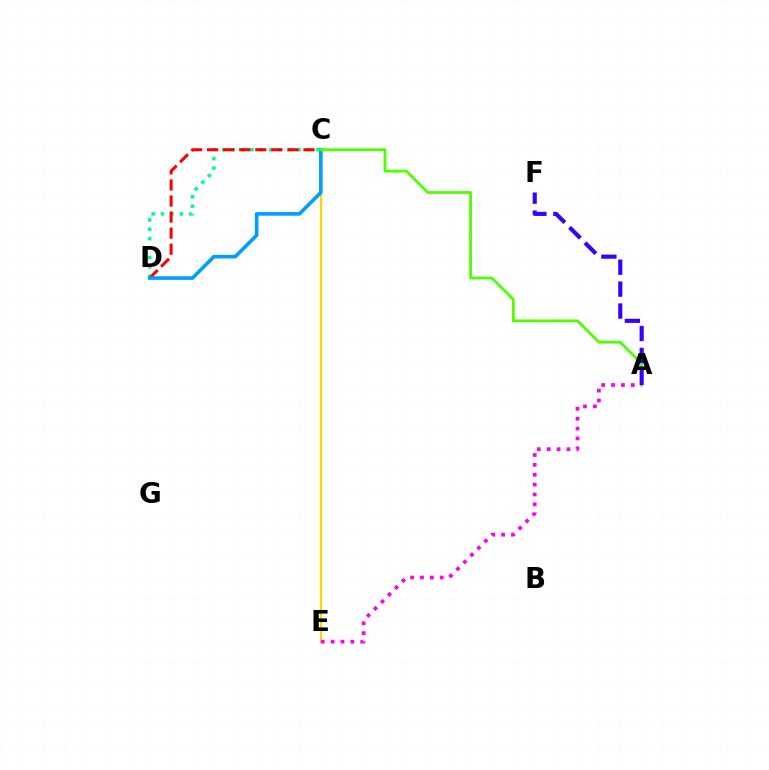{('C', 'D'): [{'color': '#00ff86', 'line_style': 'dotted', 'thickness': 2.56}, {'color': '#ff0000', 'line_style': 'dashed', 'thickness': 2.18}, {'color': '#009eff', 'line_style': 'solid', 'thickness': 2.61}], ('C', 'E'): [{'color': '#ffd500', 'line_style': 'solid', 'thickness': 1.64}], ('A', 'E'): [{'color': '#ff00ed', 'line_style': 'dotted', 'thickness': 2.69}], ('A', 'C'): [{'color': '#4fff00', 'line_style': 'solid', 'thickness': 2.01}], ('A', 'F'): [{'color': '#3700ff', 'line_style': 'dashed', 'thickness': 2.98}]}